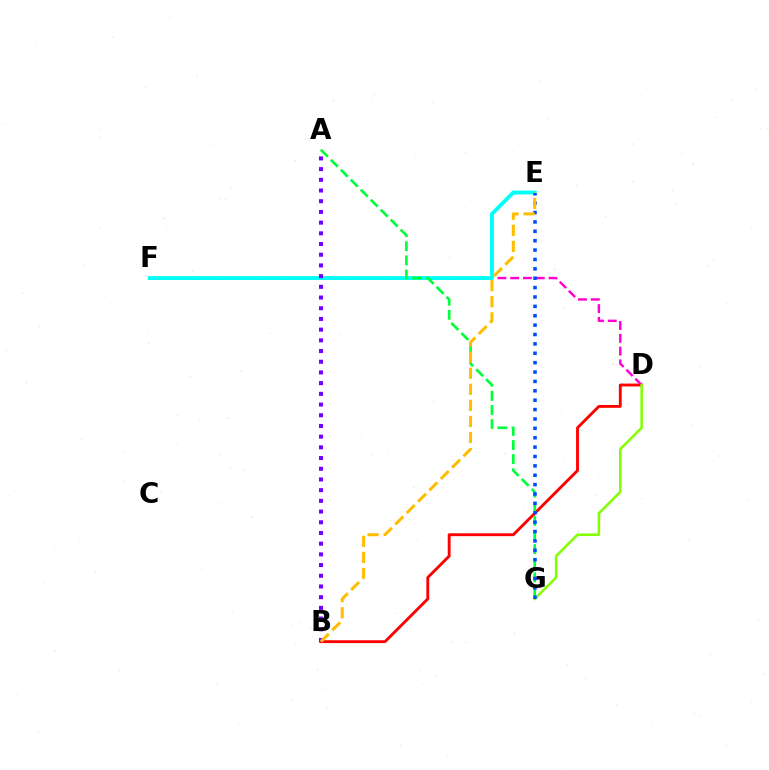{('B', 'D'): [{'color': '#ff0000', 'line_style': 'solid', 'thickness': 2.06}], ('D', 'F'): [{'color': '#ff00cf', 'line_style': 'dashed', 'thickness': 1.74}], ('D', 'G'): [{'color': '#84ff00', 'line_style': 'solid', 'thickness': 1.84}], ('E', 'F'): [{'color': '#00fff6', 'line_style': 'solid', 'thickness': 2.77}], ('A', 'G'): [{'color': '#00ff39', 'line_style': 'dashed', 'thickness': 1.92}], ('A', 'B'): [{'color': '#7200ff', 'line_style': 'dotted', 'thickness': 2.91}], ('E', 'G'): [{'color': '#004bff', 'line_style': 'dotted', 'thickness': 2.55}], ('B', 'E'): [{'color': '#ffbd00', 'line_style': 'dashed', 'thickness': 2.18}]}